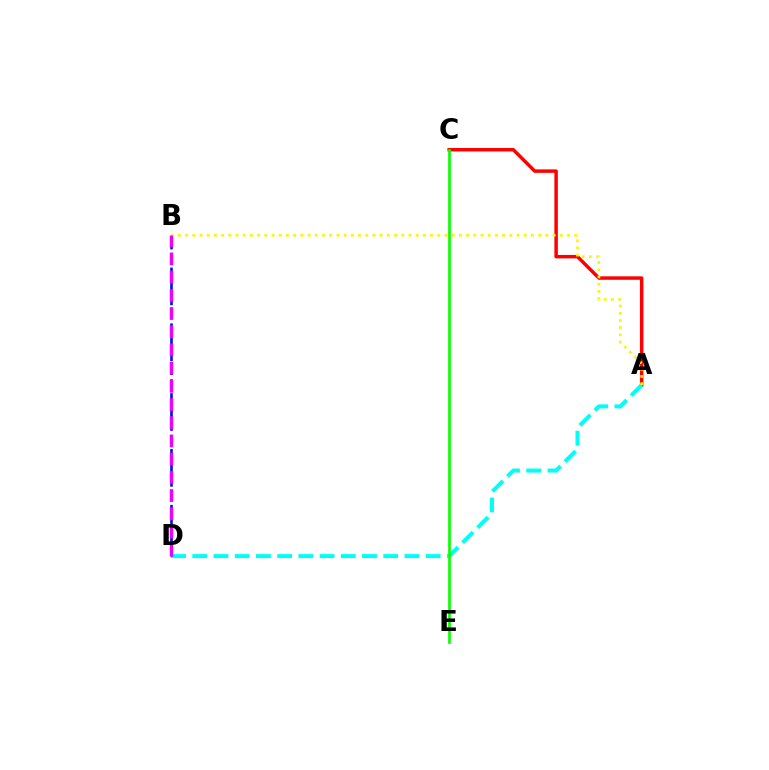{('A', 'C'): [{'color': '#ff0000', 'line_style': 'solid', 'thickness': 2.49}], ('A', 'D'): [{'color': '#00fff6', 'line_style': 'dashed', 'thickness': 2.88}], ('A', 'B'): [{'color': '#fcf500', 'line_style': 'dotted', 'thickness': 1.96}], ('C', 'E'): [{'color': '#08ff00', 'line_style': 'solid', 'thickness': 1.93}], ('B', 'D'): [{'color': '#0010ff', 'line_style': 'dashed', 'thickness': 1.9}, {'color': '#ee00ff', 'line_style': 'dashed', 'thickness': 2.47}]}